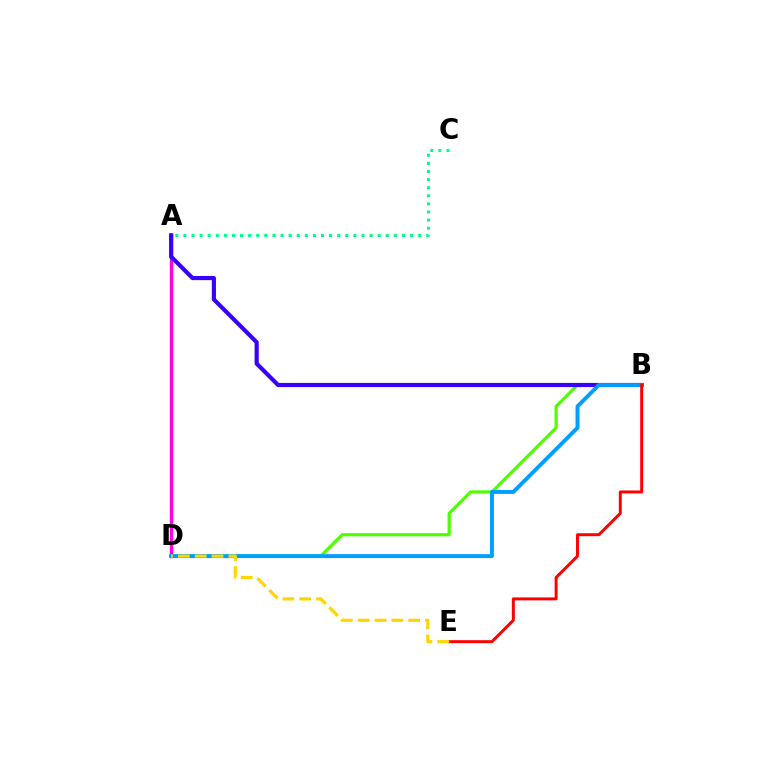{('A', 'D'): [{'color': '#ff00ed', 'line_style': 'solid', 'thickness': 2.42}], ('B', 'D'): [{'color': '#4fff00', 'line_style': 'solid', 'thickness': 2.3}, {'color': '#009eff', 'line_style': 'solid', 'thickness': 2.83}], ('A', 'B'): [{'color': '#3700ff', 'line_style': 'solid', 'thickness': 2.98}], ('A', 'C'): [{'color': '#00ff86', 'line_style': 'dotted', 'thickness': 2.2}], ('B', 'E'): [{'color': '#ff0000', 'line_style': 'solid', 'thickness': 2.13}], ('D', 'E'): [{'color': '#ffd500', 'line_style': 'dashed', 'thickness': 2.29}]}